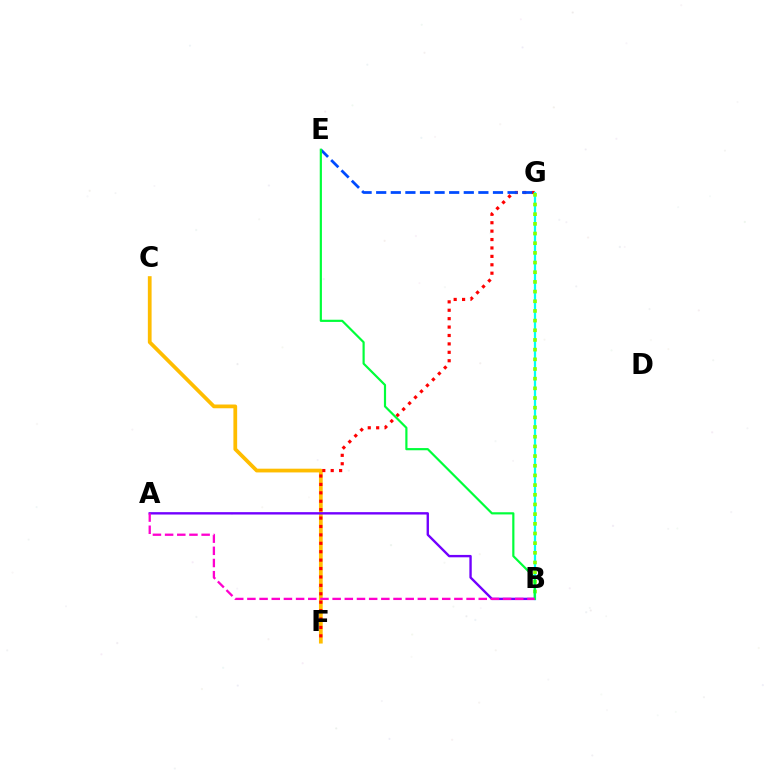{('C', 'F'): [{'color': '#ffbd00', 'line_style': 'solid', 'thickness': 2.7}], ('A', 'B'): [{'color': '#7200ff', 'line_style': 'solid', 'thickness': 1.71}, {'color': '#ff00cf', 'line_style': 'dashed', 'thickness': 1.65}], ('F', 'G'): [{'color': '#ff0000', 'line_style': 'dotted', 'thickness': 2.29}], ('B', 'G'): [{'color': '#00fff6', 'line_style': 'solid', 'thickness': 1.62}, {'color': '#84ff00', 'line_style': 'dotted', 'thickness': 2.63}], ('E', 'G'): [{'color': '#004bff', 'line_style': 'dashed', 'thickness': 1.98}], ('B', 'E'): [{'color': '#00ff39', 'line_style': 'solid', 'thickness': 1.57}]}